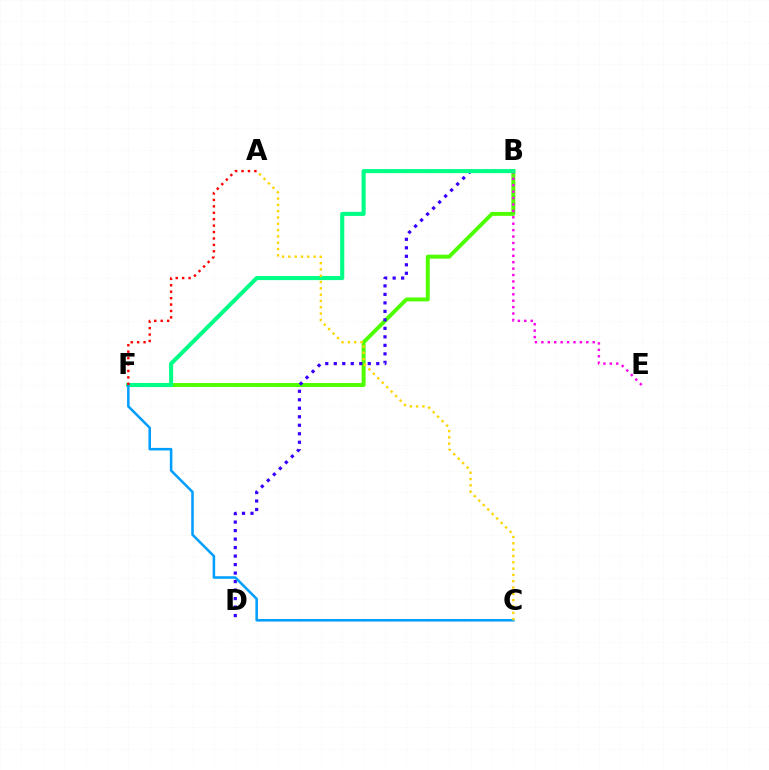{('B', 'F'): [{'color': '#4fff00', 'line_style': 'solid', 'thickness': 2.83}, {'color': '#00ff86', 'line_style': 'solid', 'thickness': 2.94}], ('B', 'D'): [{'color': '#3700ff', 'line_style': 'dotted', 'thickness': 2.31}], ('B', 'E'): [{'color': '#ff00ed', 'line_style': 'dotted', 'thickness': 1.74}], ('C', 'F'): [{'color': '#009eff', 'line_style': 'solid', 'thickness': 1.83}], ('A', 'C'): [{'color': '#ffd500', 'line_style': 'dotted', 'thickness': 1.72}], ('A', 'F'): [{'color': '#ff0000', 'line_style': 'dotted', 'thickness': 1.74}]}